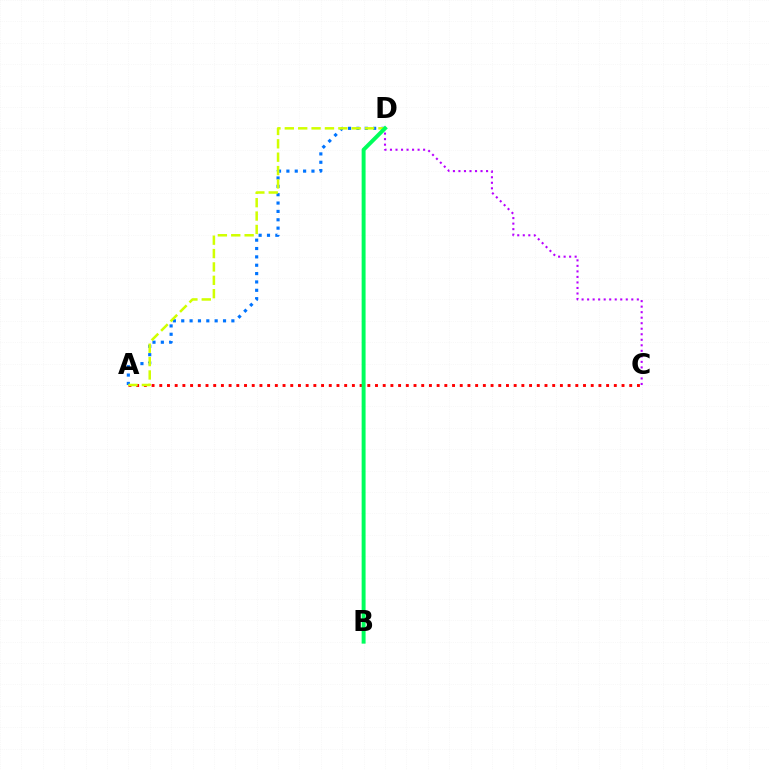{('A', 'C'): [{'color': '#ff0000', 'line_style': 'dotted', 'thickness': 2.09}], ('C', 'D'): [{'color': '#b900ff', 'line_style': 'dotted', 'thickness': 1.5}], ('A', 'D'): [{'color': '#0074ff', 'line_style': 'dotted', 'thickness': 2.27}, {'color': '#d1ff00', 'line_style': 'dashed', 'thickness': 1.82}], ('B', 'D'): [{'color': '#00ff5c', 'line_style': 'solid', 'thickness': 2.83}]}